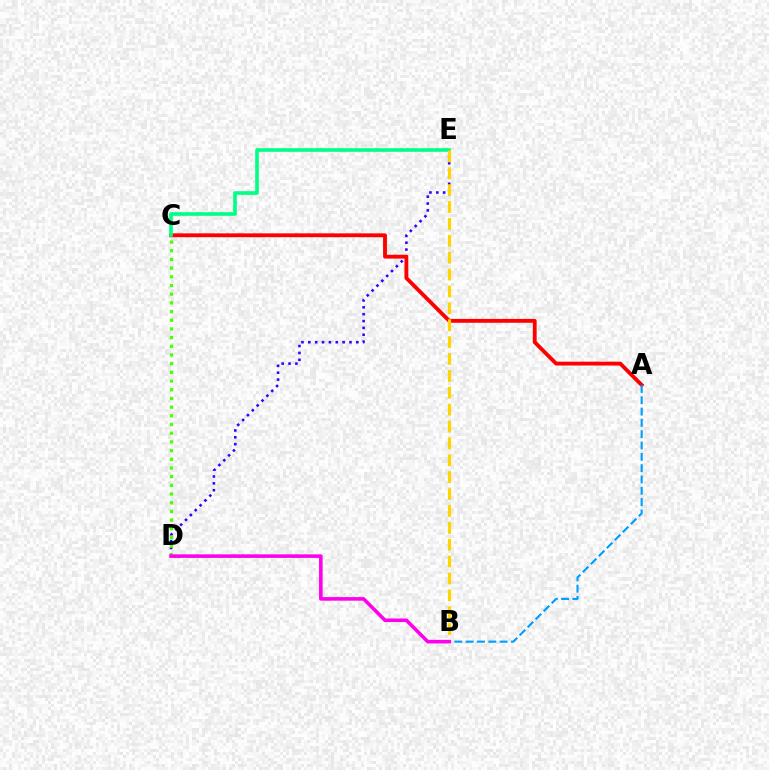{('D', 'E'): [{'color': '#3700ff', 'line_style': 'dotted', 'thickness': 1.86}], ('A', 'C'): [{'color': '#ff0000', 'line_style': 'solid', 'thickness': 2.77}], ('C', 'D'): [{'color': '#4fff00', 'line_style': 'dotted', 'thickness': 2.36}], ('C', 'E'): [{'color': '#00ff86', 'line_style': 'solid', 'thickness': 2.61}], ('A', 'B'): [{'color': '#009eff', 'line_style': 'dashed', 'thickness': 1.54}], ('B', 'E'): [{'color': '#ffd500', 'line_style': 'dashed', 'thickness': 2.29}], ('B', 'D'): [{'color': '#ff00ed', 'line_style': 'solid', 'thickness': 2.58}]}